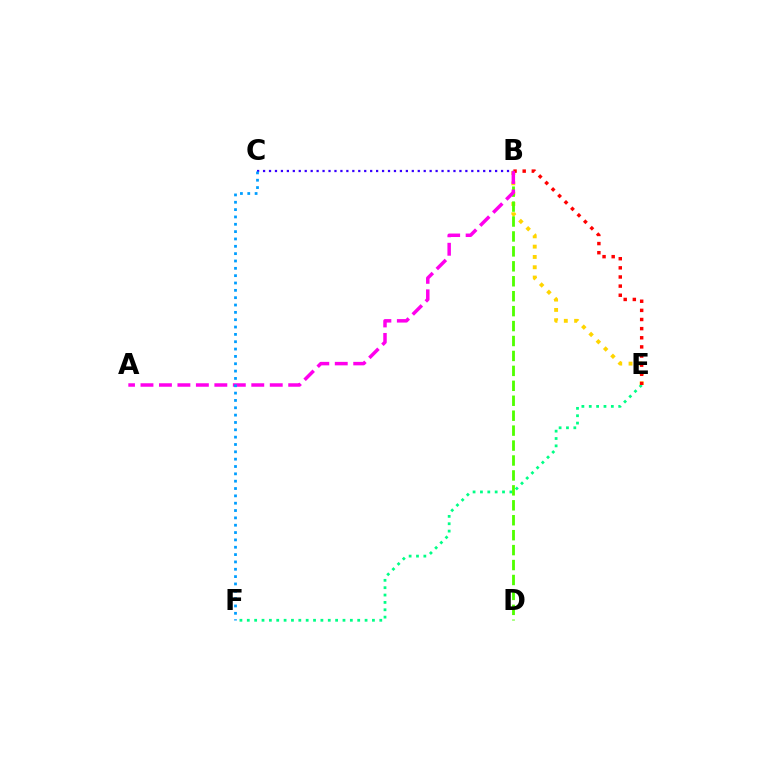{('E', 'F'): [{'color': '#00ff86', 'line_style': 'dotted', 'thickness': 2.0}], ('B', 'E'): [{'color': '#ffd500', 'line_style': 'dotted', 'thickness': 2.8}, {'color': '#ff0000', 'line_style': 'dotted', 'thickness': 2.48}], ('B', 'D'): [{'color': '#4fff00', 'line_style': 'dashed', 'thickness': 2.03}], ('B', 'C'): [{'color': '#3700ff', 'line_style': 'dotted', 'thickness': 1.62}], ('A', 'B'): [{'color': '#ff00ed', 'line_style': 'dashed', 'thickness': 2.51}], ('C', 'F'): [{'color': '#009eff', 'line_style': 'dotted', 'thickness': 1.99}]}